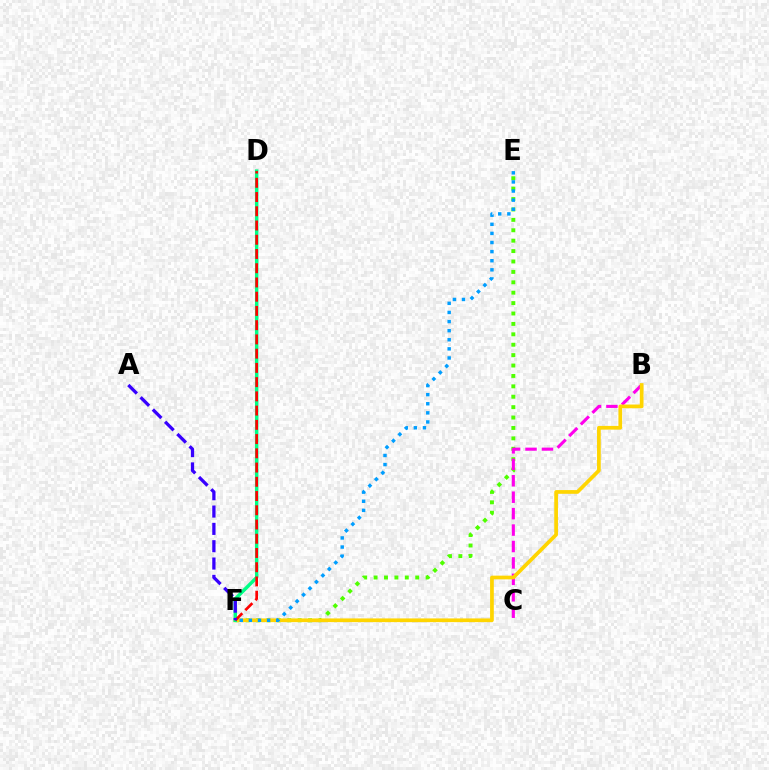{('E', 'F'): [{'color': '#4fff00', 'line_style': 'dotted', 'thickness': 2.83}, {'color': '#009eff', 'line_style': 'dotted', 'thickness': 2.47}], ('B', 'C'): [{'color': '#ff00ed', 'line_style': 'dashed', 'thickness': 2.23}], ('B', 'F'): [{'color': '#ffd500', 'line_style': 'solid', 'thickness': 2.67}], ('D', 'F'): [{'color': '#00ff86', 'line_style': 'solid', 'thickness': 2.48}, {'color': '#ff0000', 'line_style': 'dashed', 'thickness': 1.93}], ('A', 'F'): [{'color': '#3700ff', 'line_style': 'dashed', 'thickness': 2.35}]}